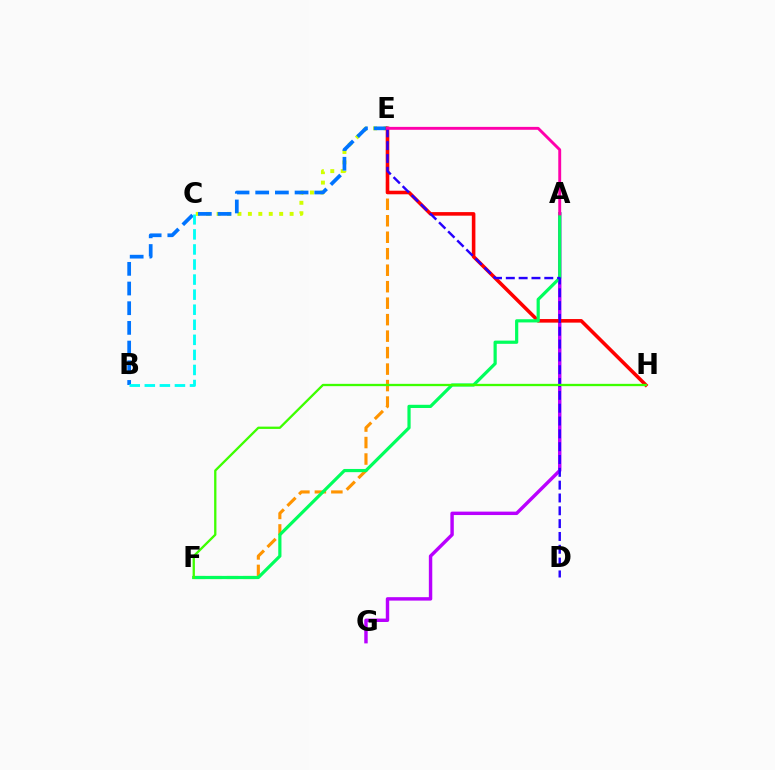{('C', 'E'): [{'color': '#d1ff00', 'line_style': 'dotted', 'thickness': 2.83}], ('B', 'E'): [{'color': '#0074ff', 'line_style': 'dashed', 'thickness': 2.67}], ('E', 'F'): [{'color': '#ff9400', 'line_style': 'dashed', 'thickness': 2.24}], ('A', 'G'): [{'color': '#b900ff', 'line_style': 'solid', 'thickness': 2.46}], ('E', 'H'): [{'color': '#ff0000', 'line_style': 'solid', 'thickness': 2.57}], ('A', 'F'): [{'color': '#00ff5c', 'line_style': 'solid', 'thickness': 2.3}], ('D', 'E'): [{'color': '#2500ff', 'line_style': 'dashed', 'thickness': 1.74}], ('B', 'C'): [{'color': '#00fff6', 'line_style': 'dashed', 'thickness': 2.05}], ('F', 'H'): [{'color': '#3dff00', 'line_style': 'solid', 'thickness': 1.66}], ('A', 'E'): [{'color': '#ff00ac', 'line_style': 'solid', 'thickness': 2.09}]}